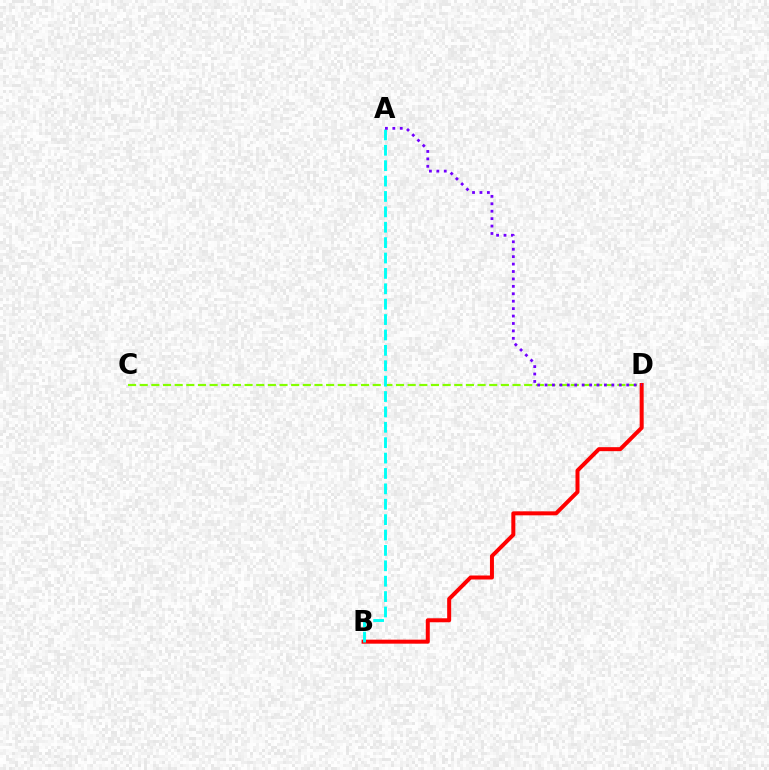{('C', 'D'): [{'color': '#84ff00', 'line_style': 'dashed', 'thickness': 1.58}], ('B', 'D'): [{'color': '#ff0000', 'line_style': 'solid', 'thickness': 2.88}], ('A', 'B'): [{'color': '#00fff6', 'line_style': 'dashed', 'thickness': 2.09}], ('A', 'D'): [{'color': '#7200ff', 'line_style': 'dotted', 'thickness': 2.02}]}